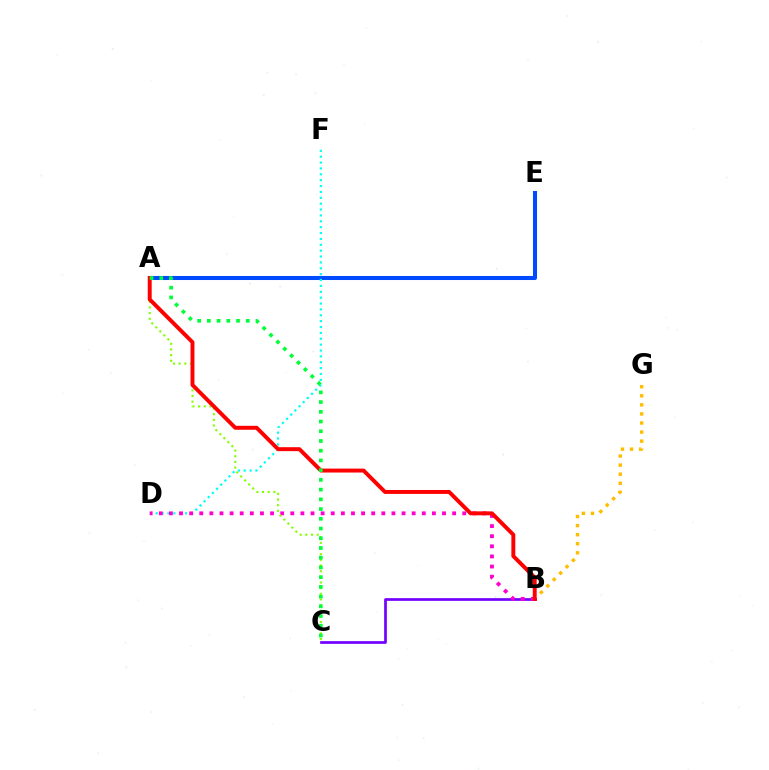{('B', 'G'): [{'color': '#ffbd00', 'line_style': 'dotted', 'thickness': 2.47}], ('A', 'E'): [{'color': '#004bff', 'line_style': 'solid', 'thickness': 2.91}], ('B', 'C'): [{'color': '#7200ff', 'line_style': 'solid', 'thickness': 1.95}], ('D', 'F'): [{'color': '#00fff6', 'line_style': 'dotted', 'thickness': 1.6}], ('B', 'D'): [{'color': '#ff00cf', 'line_style': 'dotted', 'thickness': 2.75}], ('A', 'C'): [{'color': '#84ff00', 'line_style': 'dotted', 'thickness': 1.54}, {'color': '#00ff39', 'line_style': 'dotted', 'thickness': 2.64}], ('A', 'B'): [{'color': '#ff0000', 'line_style': 'solid', 'thickness': 2.83}]}